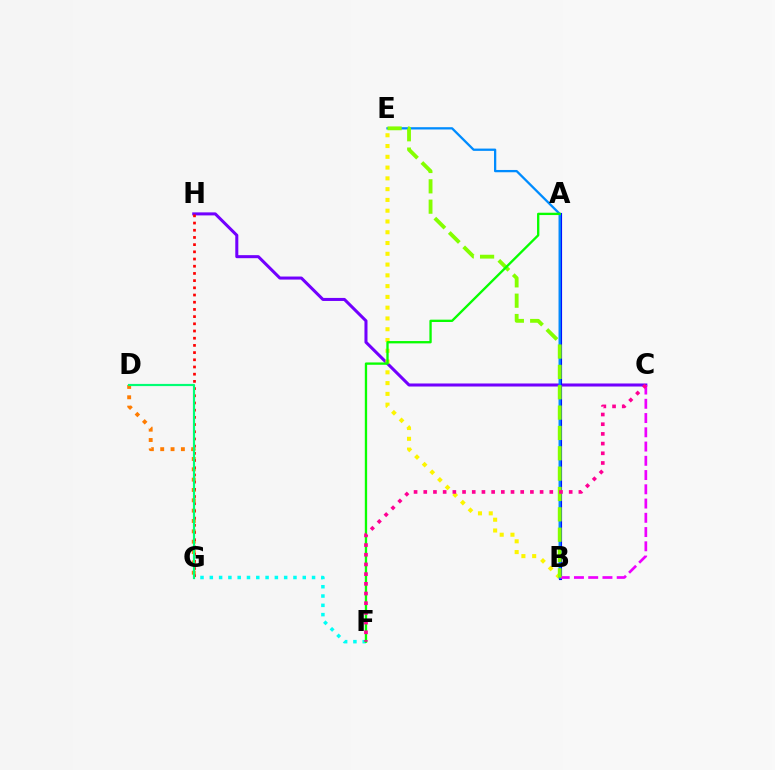{('C', 'H'): [{'color': '#7200ff', 'line_style': 'solid', 'thickness': 2.19}], ('A', 'B'): [{'color': '#0010ff', 'line_style': 'solid', 'thickness': 2.26}], ('F', 'G'): [{'color': '#00fff6', 'line_style': 'dotted', 'thickness': 2.53}], ('B', 'C'): [{'color': '#ee00ff', 'line_style': 'dashed', 'thickness': 1.94}], ('B', 'E'): [{'color': '#fcf500', 'line_style': 'dotted', 'thickness': 2.93}, {'color': '#008cff', 'line_style': 'solid', 'thickness': 1.64}, {'color': '#84ff00', 'line_style': 'dashed', 'thickness': 2.76}], ('D', 'G'): [{'color': '#ff7c00', 'line_style': 'dotted', 'thickness': 2.81}, {'color': '#00ff74', 'line_style': 'solid', 'thickness': 1.57}], ('A', 'F'): [{'color': '#08ff00', 'line_style': 'solid', 'thickness': 1.68}], ('C', 'F'): [{'color': '#ff0094', 'line_style': 'dotted', 'thickness': 2.63}], ('G', 'H'): [{'color': '#ff0000', 'line_style': 'dotted', 'thickness': 1.96}]}